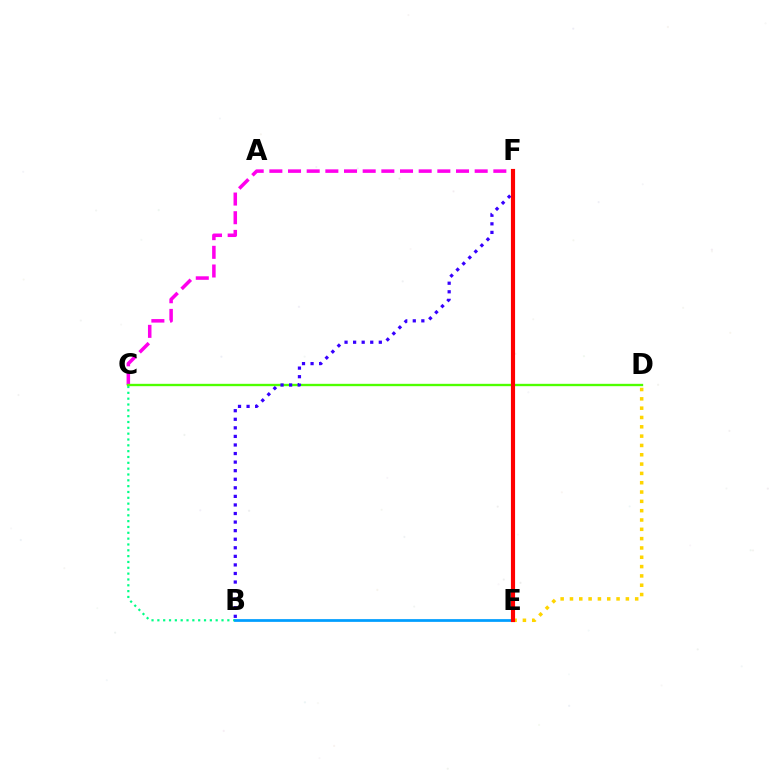{('B', 'C'): [{'color': '#00ff86', 'line_style': 'dotted', 'thickness': 1.58}], ('D', 'E'): [{'color': '#ffd500', 'line_style': 'dotted', 'thickness': 2.53}], ('C', 'F'): [{'color': '#ff00ed', 'line_style': 'dashed', 'thickness': 2.54}], ('B', 'E'): [{'color': '#009eff', 'line_style': 'solid', 'thickness': 1.97}], ('C', 'D'): [{'color': '#4fff00', 'line_style': 'solid', 'thickness': 1.69}], ('B', 'F'): [{'color': '#3700ff', 'line_style': 'dotted', 'thickness': 2.33}], ('E', 'F'): [{'color': '#ff0000', 'line_style': 'solid', 'thickness': 2.98}]}